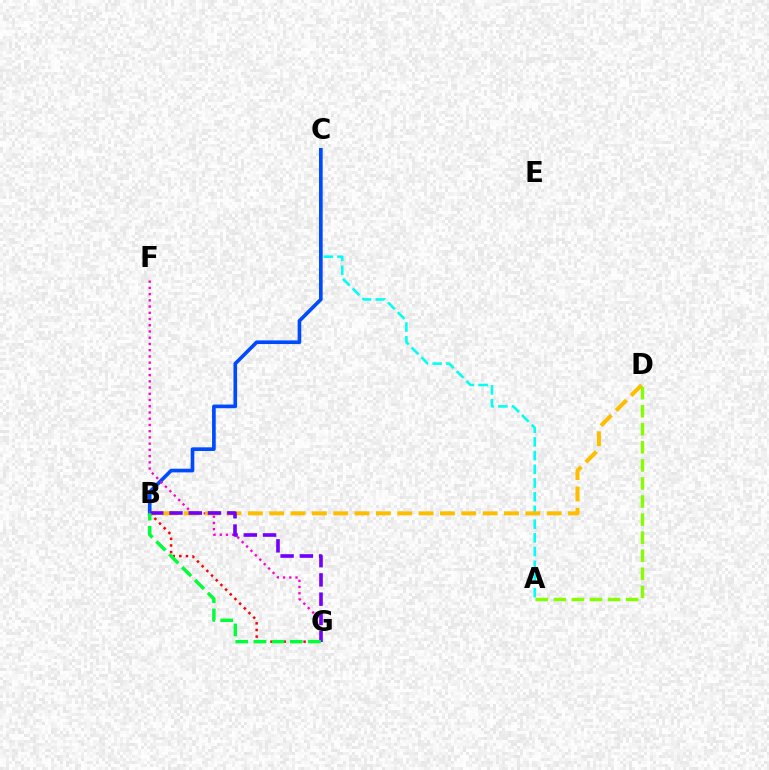{('A', 'C'): [{'color': '#00fff6', 'line_style': 'dashed', 'thickness': 1.86}], ('B', 'G'): [{'color': '#ff0000', 'line_style': 'dotted', 'thickness': 1.8}, {'color': '#7200ff', 'line_style': 'dashed', 'thickness': 2.62}, {'color': '#00ff39', 'line_style': 'dashed', 'thickness': 2.47}], ('B', 'C'): [{'color': '#004bff', 'line_style': 'solid', 'thickness': 2.63}], ('F', 'G'): [{'color': '#ff00cf', 'line_style': 'dotted', 'thickness': 1.69}], ('B', 'D'): [{'color': '#ffbd00', 'line_style': 'dashed', 'thickness': 2.9}], ('A', 'D'): [{'color': '#84ff00', 'line_style': 'dashed', 'thickness': 2.45}]}